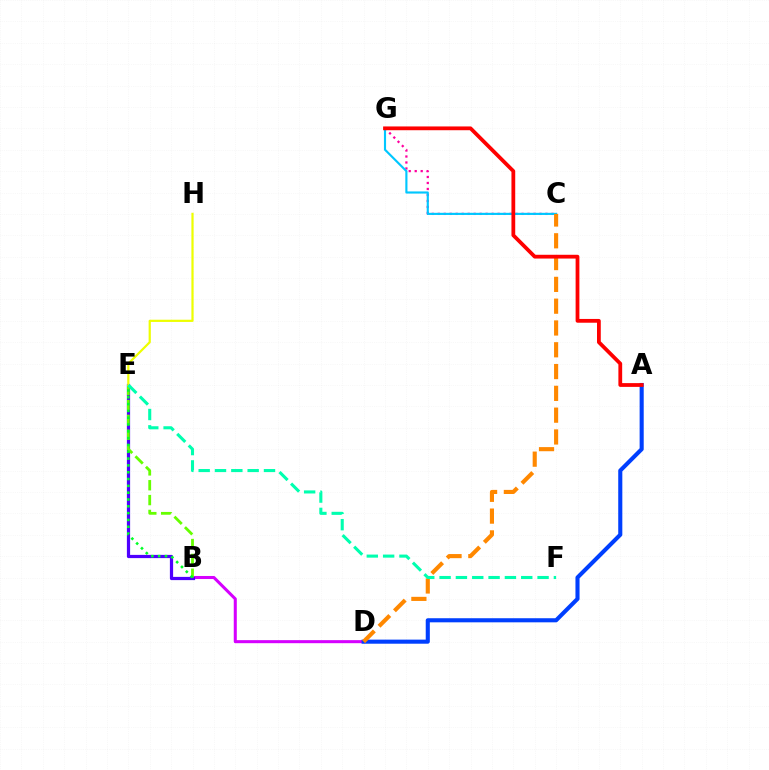{('B', 'D'): [{'color': '#d600ff', 'line_style': 'solid', 'thickness': 2.19}], ('A', 'D'): [{'color': '#003fff', 'line_style': 'solid', 'thickness': 2.95}], ('C', 'G'): [{'color': '#ff00a0', 'line_style': 'dotted', 'thickness': 1.63}, {'color': '#00c7ff', 'line_style': 'solid', 'thickness': 1.54}], ('B', 'E'): [{'color': '#4f00ff', 'line_style': 'solid', 'thickness': 2.32}, {'color': '#66ff00', 'line_style': 'dashed', 'thickness': 2.02}, {'color': '#00ff27', 'line_style': 'dotted', 'thickness': 1.85}], ('C', 'D'): [{'color': '#ff8800', 'line_style': 'dashed', 'thickness': 2.96}], ('E', 'H'): [{'color': '#eeff00', 'line_style': 'solid', 'thickness': 1.59}], ('E', 'F'): [{'color': '#00ffaf', 'line_style': 'dashed', 'thickness': 2.22}], ('A', 'G'): [{'color': '#ff0000', 'line_style': 'solid', 'thickness': 2.72}]}